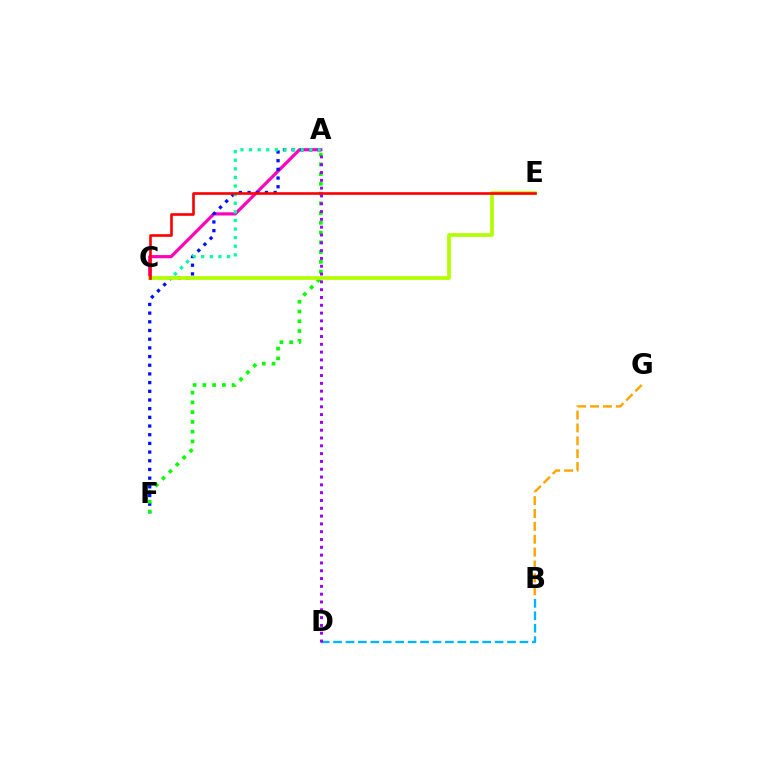{('A', 'C'): [{'color': '#ff00bd', 'line_style': 'solid', 'thickness': 2.3}, {'color': '#00ff9d', 'line_style': 'dotted', 'thickness': 2.34}], ('A', 'F'): [{'color': '#0010ff', 'line_style': 'dotted', 'thickness': 2.36}, {'color': '#08ff00', 'line_style': 'dotted', 'thickness': 2.65}], ('C', 'E'): [{'color': '#b3ff00', 'line_style': 'solid', 'thickness': 2.69}, {'color': '#ff0000', 'line_style': 'solid', 'thickness': 1.89}], ('B', 'D'): [{'color': '#00b5ff', 'line_style': 'dashed', 'thickness': 1.69}], ('A', 'D'): [{'color': '#9b00ff', 'line_style': 'dotted', 'thickness': 2.12}], ('B', 'G'): [{'color': '#ffa500', 'line_style': 'dashed', 'thickness': 1.75}]}